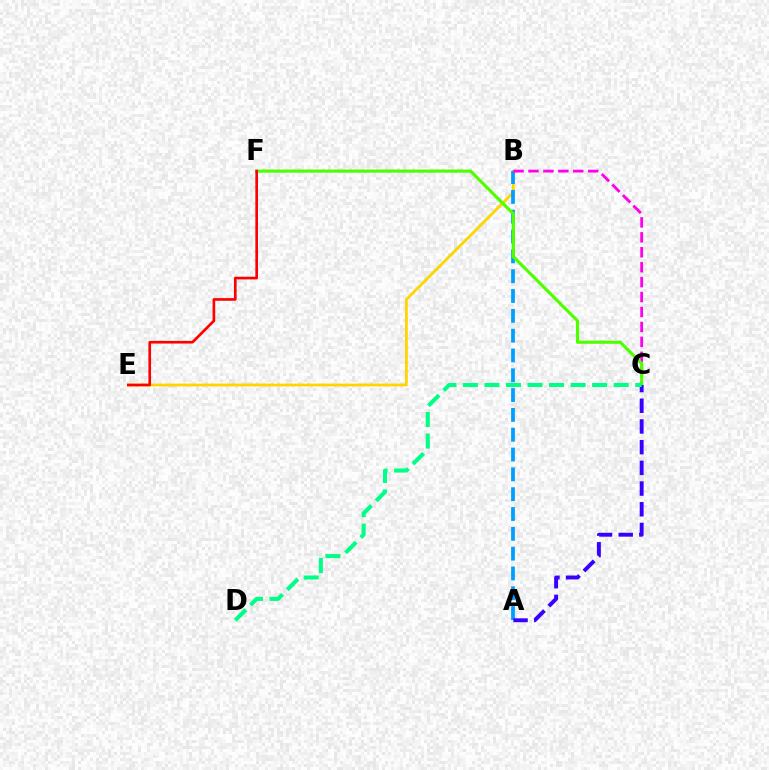{('B', 'E'): [{'color': '#ffd500', 'line_style': 'solid', 'thickness': 2.0}], ('A', 'B'): [{'color': '#009eff', 'line_style': 'dashed', 'thickness': 2.69}], ('B', 'C'): [{'color': '#ff00ed', 'line_style': 'dashed', 'thickness': 2.03}], ('C', 'F'): [{'color': '#4fff00', 'line_style': 'solid', 'thickness': 2.27}], ('A', 'C'): [{'color': '#3700ff', 'line_style': 'dashed', 'thickness': 2.81}], ('E', 'F'): [{'color': '#ff0000', 'line_style': 'solid', 'thickness': 1.91}], ('C', 'D'): [{'color': '#00ff86', 'line_style': 'dashed', 'thickness': 2.93}]}